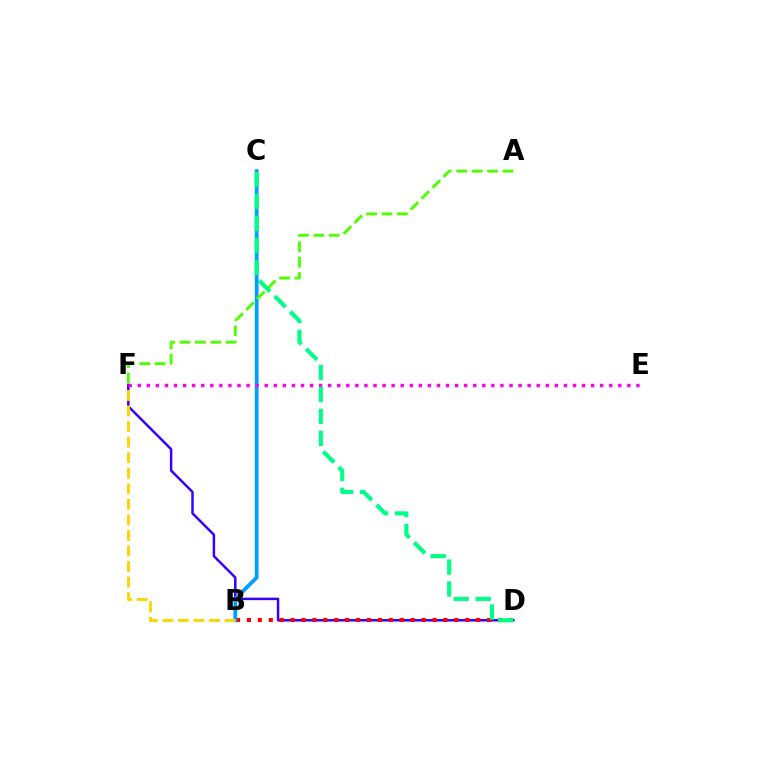{('D', 'F'): [{'color': '#3700ff', 'line_style': 'solid', 'thickness': 1.78}], ('B', 'D'): [{'color': '#ff0000', 'line_style': 'dotted', 'thickness': 2.97}], ('B', 'C'): [{'color': '#009eff', 'line_style': 'solid', 'thickness': 2.72}], ('A', 'F'): [{'color': '#4fff00', 'line_style': 'dashed', 'thickness': 2.09}], ('E', 'F'): [{'color': '#ff00ed', 'line_style': 'dotted', 'thickness': 2.46}], ('C', 'D'): [{'color': '#00ff86', 'line_style': 'dashed', 'thickness': 2.98}], ('B', 'F'): [{'color': '#ffd500', 'line_style': 'dashed', 'thickness': 2.11}]}